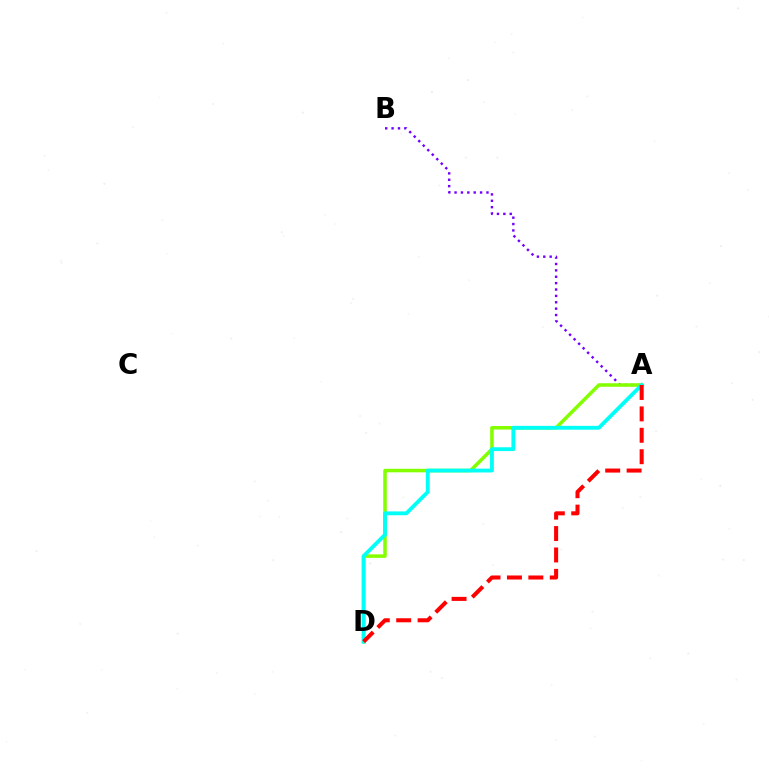{('A', 'B'): [{'color': '#7200ff', 'line_style': 'dotted', 'thickness': 1.73}], ('A', 'D'): [{'color': '#84ff00', 'line_style': 'solid', 'thickness': 2.55}, {'color': '#00fff6', 'line_style': 'solid', 'thickness': 2.76}, {'color': '#ff0000', 'line_style': 'dashed', 'thickness': 2.91}]}